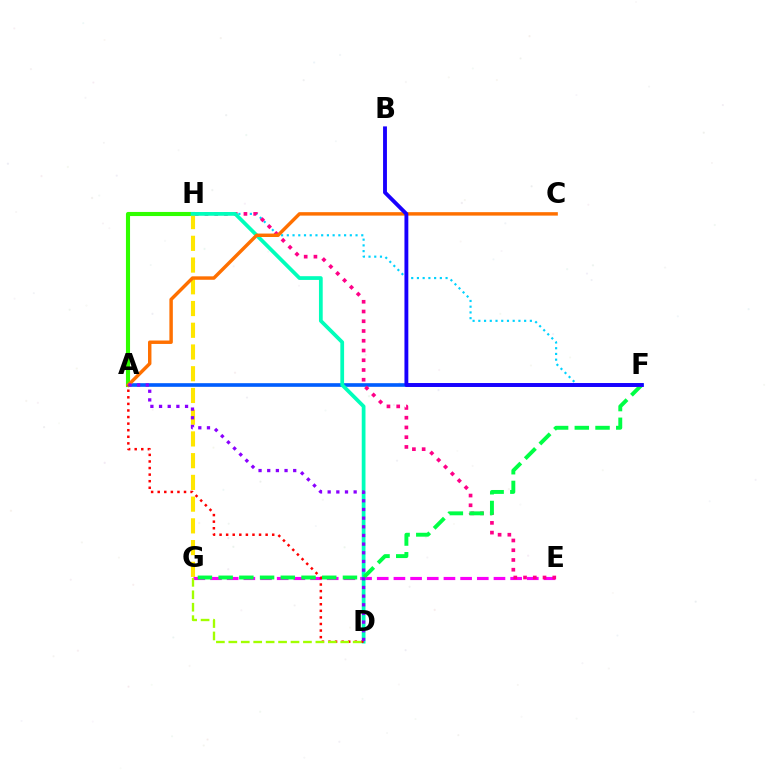{('F', 'H'): [{'color': '#00d3ff', 'line_style': 'dotted', 'thickness': 1.56}], ('A', 'F'): [{'color': '#005dff', 'line_style': 'solid', 'thickness': 2.62}], ('A', 'H'): [{'color': '#31ff00', 'line_style': 'solid', 'thickness': 2.95}], ('E', 'G'): [{'color': '#fa00f9', 'line_style': 'dashed', 'thickness': 2.27}], ('E', 'H'): [{'color': '#ff0088', 'line_style': 'dotted', 'thickness': 2.65}], ('G', 'H'): [{'color': '#ffe600', 'line_style': 'dashed', 'thickness': 2.95}], ('D', 'H'): [{'color': '#00ffbb', 'line_style': 'solid', 'thickness': 2.7}], ('F', 'G'): [{'color': '#00ff45', 'line_style': 'dashed', 'thickness': 2.81}], ('A', 'C'): [{'color': '#ff7000', 'line_style': 'solid', 'thickness': 2.48}], ('A', 'D'): [{'color': '#ff0000', 'line_style': 'dotted', 'thickness': 1.79}, {'color': '#8a00ff', 'line_style': 'dotted', 'thickness': 2.35}], ('B', 'F'): [{'color': '#1900ff', 'line_style': 'solid', 'thickness': 2.79}], ('D', 'G'): [{'color': '#a2ff00', 'line_style': 'dashed', 'thickness': 1.69}]}